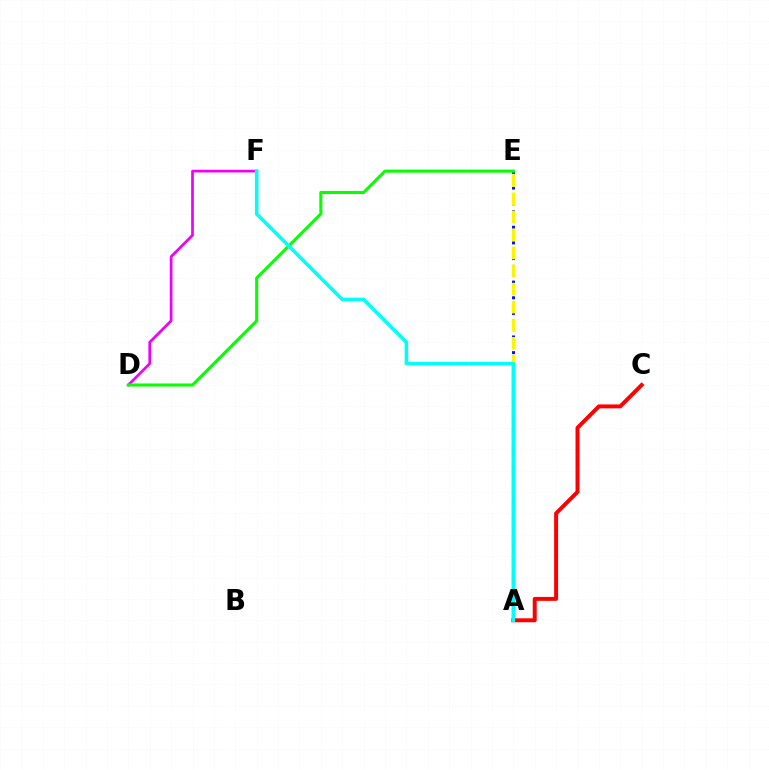{('D', 'F'): [{'color': '#ee00ff', 'line_style': 'solid', 'thickness': 1.95}], ('A', 'E'): [{'color': '#0010ff', 'line_style': 'dotted', 'thickness': 2.13}, {'color': '#fcf500', 'line_style': 'dashed', 'thickness': 2.45}], ('D', 'E'): [{'color': '#08ff00', 'line_style': 'solid', 'thickness': 2.2}], ('A', 'C'): [{'color': '#ff0000', 'line_style': 'solid', 'thickness': 2.84}], ('A', 'F'): [{'color': '#00fff6', 'line_style': 'solid', 'thickness': 2.56}]}